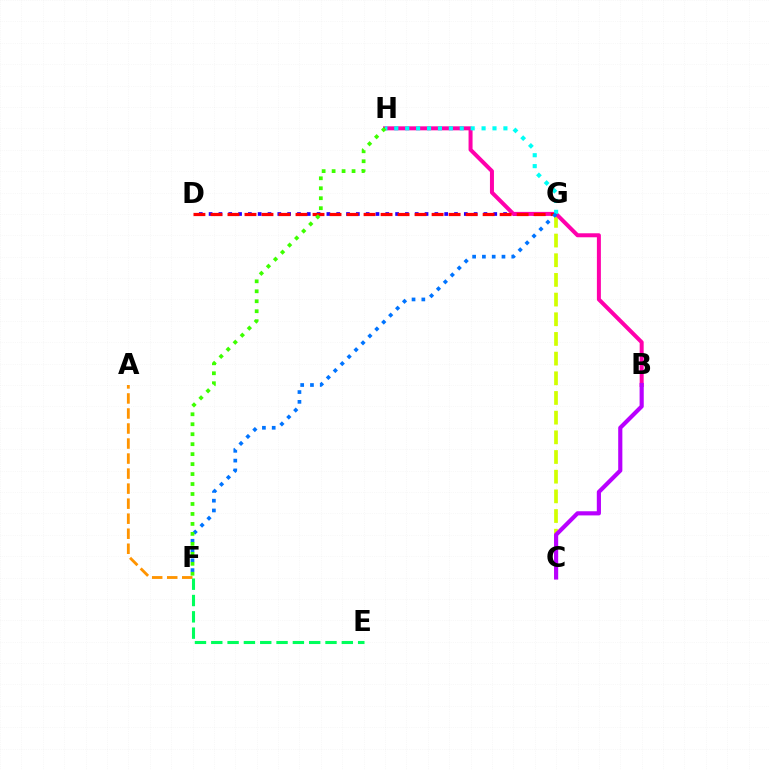{('D', 'G'): [{'color': '#2500ff', 'line_style': 'dotted', 'thickness': 2.67}, {'color': '#ff0000', 'line_style': 'dashed', 'thickness': 2.31}], ('C', 'G'): [{'color': '#d1ff00', 'line_style': 'dashed', 'thickness': 2.67}], ('B', 'H'): [{'color': '#ff00ac', 'line_style': 'solid', 'thickness': 2.88}], ('A', 'F'): [{'color': '#ff9400', 'line_style': 'dashed', 'thickness': 2.04}], ('E', 'F'): [{'color': '#00ff5c', 'line_style': 'dashed', 'thickness': 2.22}], ('G', 'H'): [{'color': '#00fff6', 'line_style': 'dotted', 'thickness': 2.97}], ('B', 'C'): [{'color': '#b900ff', 'line_style': 'solid', 'thickness': 2.99}], ('F', 'G'): [{'color': '#0074ff', 'line_style': 'dotted', 'thickness': 2.66}], ('F', 'H'): [{'color': '#3dff00', 'line_style': 'dotted', 'thickness': 2.71}]}